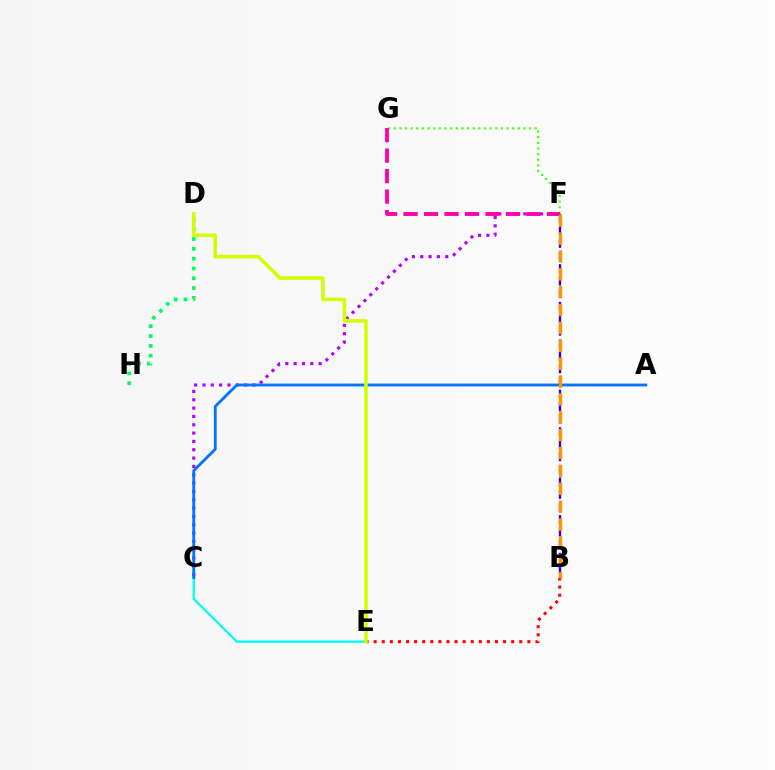{('F', 'G'): [{'color': '#3dff00', 'line_style': 'dotted', 'thickness': 1.53}, {'color': '#ff00ac', 'line_style': 'dashed', 'thickness': 2.78}], ('C', 'F'): [{'color': '#b900ff', 'line_style': 'dotted', 'thickness': 2.26}], ('B', 'E'): [{'color': '#ff0000', 'line_style': 'dotted', 'thickness': 2.2}], ('D', 'H'): [{'color': '#00ff5c', 'line_style': 'dotted', 'thickness': 2.66}], ('B', 'F'): [{'color': '#2500ff', 'line_style': 'dashed', 'thickness': 1.7}, {'color': '#ff9400', 'line_style': 'dashed', 'thickness': 2.43}], ('C', 'E'): [{'color': '#00fff6', 'line_style': 'solid', 'thickness': 1.69}], ('A', 'C'): [{'color': '#0074ff', 'line_style': 'solid', 'thickness': 2.04}], ('D', 'E'): [{'color': '#d1ff00', 'line_style': 'solid', 'thickness': 2.55}]}